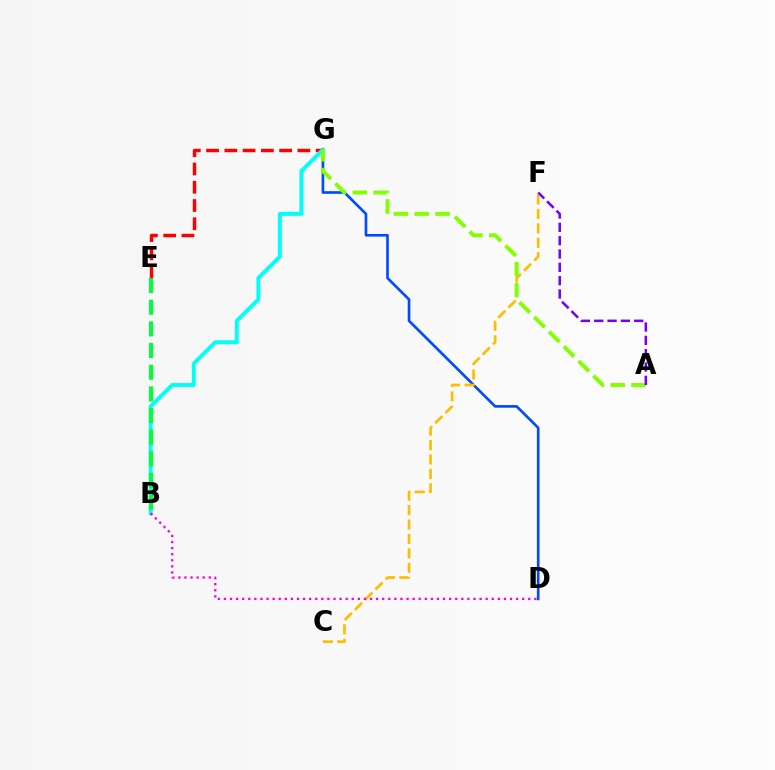{('D', 'G'): [{'color': '#004bff', 'line_style': 'solid', 'thickness': 1.91}], ('E', 'G'): [{'color': '#ff0000', 'line_style': 'dashed', 'thickness': 2.48}], ('B', 'G'): [{'color': '#00fff6', 'line_style': 'solid', 'thickness': 2.8}], ('C', 'F'): [{'color': '#ffbd00', 'line_style': 'dashed', 'thickness': 1.96}], ('B', 'D'): [{'color': '#ff00cf', 'line_style': 'dotted', 'thickness': 1.65}], ('A', 'G'): [{'color': '#84ff00', 'line_style': 'dashed', 'thickness': 2.83}], ('A', 'F'): [{'color': '#7200ff', 'line_style': 'dashed', 'thickness': 1.81}], ('B', 'E'): [{'color': '#00ff39', 'line_style': 'dashed', 'thickness': 2.94}]}